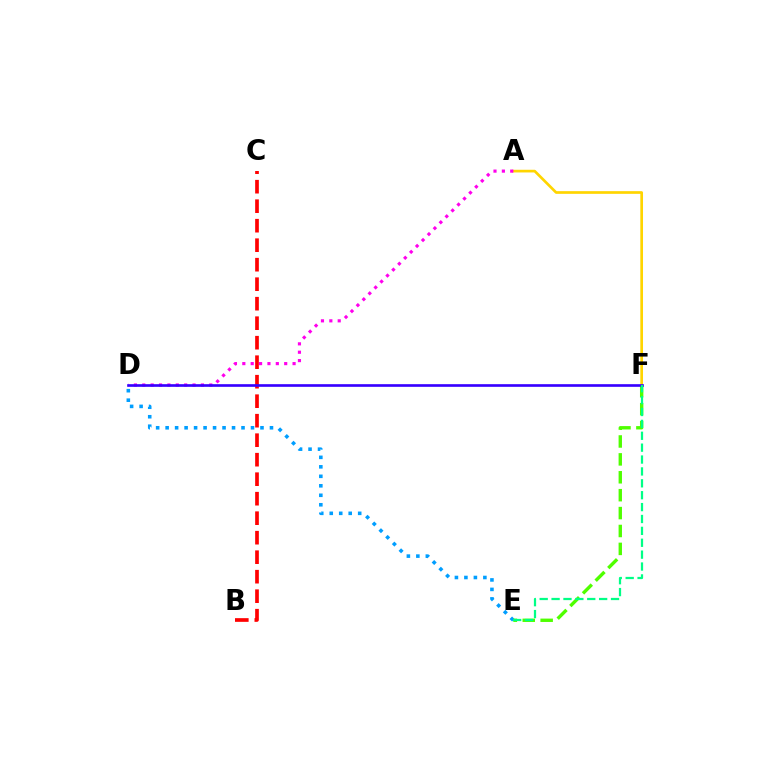{('D', 'E'): [{'color': '#009eff', 'line_style': 'dotted', 'thickness': 2.58}], ('B', 'C'): [{'color': '#ff0000', 'line_style': 'dashed', 'thickness': 2.65}], ('E', 'F'): [{'color': '#4fff00', 'line_style': 'dashed', 'thickness': 2.43}, {'color': '#00ff86', 'line_style': 'dashed', 'thickness': 1.61}], ('A', 'F'): [{'color': '#ffd500', 'line_style': 'solid', 'thickness': 1.93}], ('A', 'D'): [{'color': '#ff00ed', 'line_style': 'dotted', 'thickness': 2.28}], ('D', 'F'): [{'color': '#3700ff', 'line_style': 'solid', 'thickness': 1.91}]}